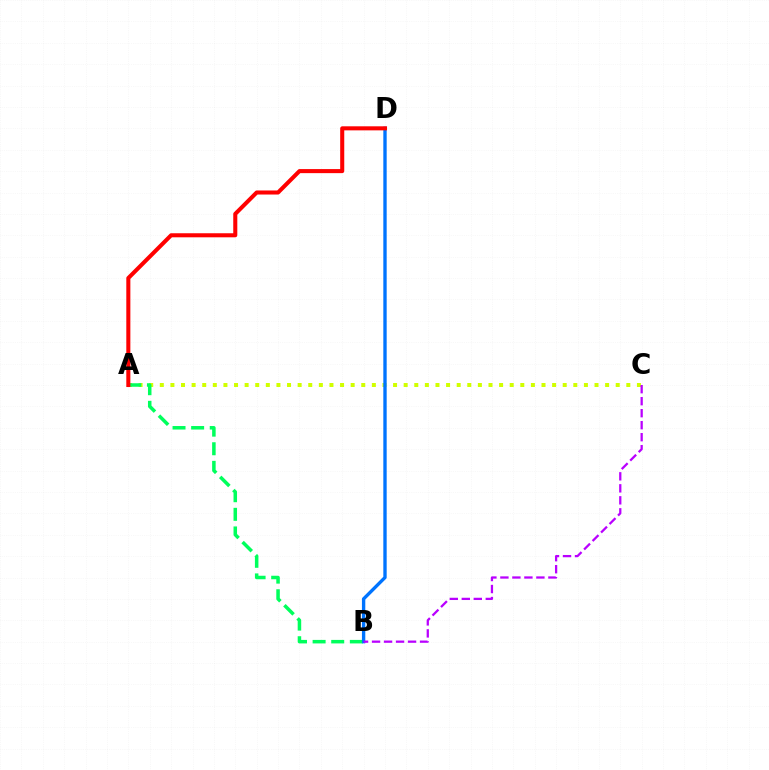{('A', 'C'): [{'color': '#d1ff00', 'line_style': 'dotted', 'thickness': 2.88}], ('A', 'B'): [{'color': '#00ff5c', 'line_style': 'dashed', 'thickness': 2.53}], ('B', 'D'): [{'color': '#0074ff', 'line_style': 'solid', 'thickness': 2.42}], ('A', 'D'): [{'color': '#ff0000', 'line_style': 'solid', 'thickness': 2.92}], ('B', 'C'): [{'color': '#b900ff', 'line_style': 'dashed', 'thickness': 1.63}]}